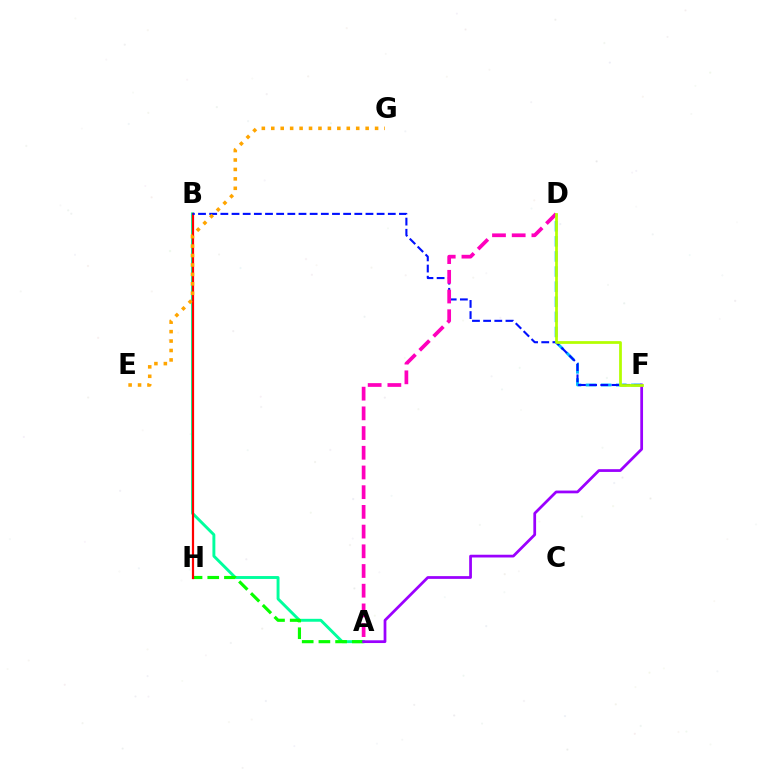{('A', 'B'): [{'color': '#00ff9d', 'line_style': 'solid', 'thickness': 2.09}], ('A', 'H'): [{'color': '#08ff00', 'line_style': 'dashed', 'thickness': 2.27}], ('B', 'H'): [{'color': '#ff0000', 'line_style': 'solid', 'thickness': 1.59}], ('D', 'F'): [{'color': '#00b5ff', 'line_style': 'dashed', 'thickness': 2.05}, {'color': '#b3ff00', 'line_style': 'solid', 'thickness': 1.98}], ('B', 'F'): [{'color': '#0010ff', 'line_style': 'dashed', 'thickness': 1.52}], ('A', 'F'): [{'color': '#9b00ff', 'line_style': 'solid', 'thickness': 1.98}], ('A', 'D'): [{'color': '#ff00bd', 'line_style': 'dashed', 'thickness': 2.68}], ('E', 'G'): [{'color': '#ffa500', 'line_style': 'dotted', 'thickness': 2.56}]}